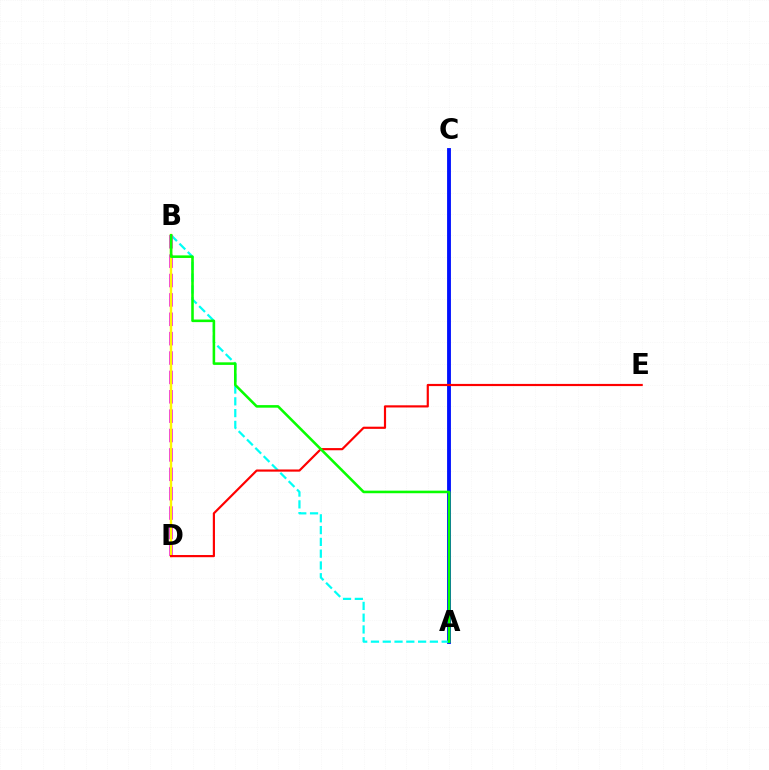{('A', 'C'): [{'color': '#0010ff', 'line_style': 'solid', 'thickness': 2.77}], ('A', 'B'): [{'color': '#00fff6', 'line_style': 'dashed', 'thickness': 1.6}, {'color': '#08ff00', 'line_style': 'solid', 'thickness': 1.85}], ('B', 'D'): [{'color': '#ee00ff', 'line_style': 'dashed', 'thickness': 2.63}, {'color': '#fcf500', 'line_style': 'solid', 'thickness': 1.72}], ('D', 'E'): [{'color': '#ff0000', 'line_style': 'solid', 'thickness': 1.57}]}